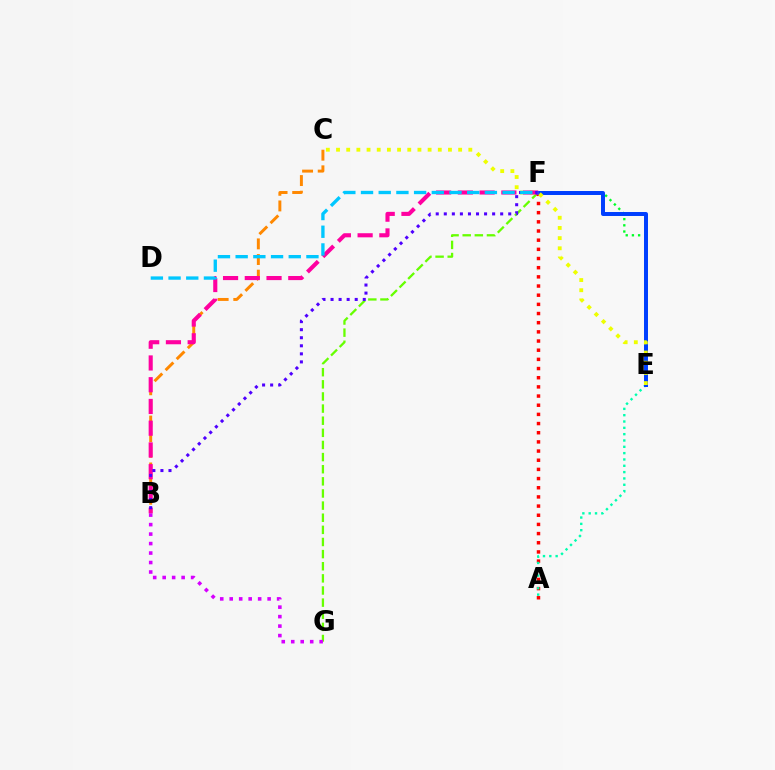{('B', 'C'): [{'color': '#ff8800', 'line_style': 'dashed', 'thickness': 2.12}], ('F', 'G'): [{'color': '#66ff00', 'line_style': 'dashed', 'thickness': 1.65}], ('A', 'F'): [{'color': '#ff0000', 'line_style': 'dotted', 'thickness': 2.49}], ('A', 'E'): [{'color': '#00ffaf', 'line_style': 'dotted', 'thickness': 1.72}], ('E', 'F'): [{'color': '#00ff27', 'line_style': 'dotted', 'thickness': 1.68}, {'color': '#003fff', 'line_style': 'solid', 'thickness': 2.87}], ('C', 'E'): [{'color': '#eeff00', 'line_style': 'dotted', 'thickness': 2.77}], ('B', 'F'): [{'color': '#ff00a0', 'line_style': 'dashed', 'thickness': 2.95}, {'color': '#4f00ff', 'line_style': 'dotted', 'thickness': 2.19}], ('D', 'F'): [{'color': '#00c7ff', 'line_style': 'dashed', 'thickness': 2.4}], ('B', 'G'): [{'color': '#d600ff', 'line_style': 'dotted', 'thickness': 2.58}]}